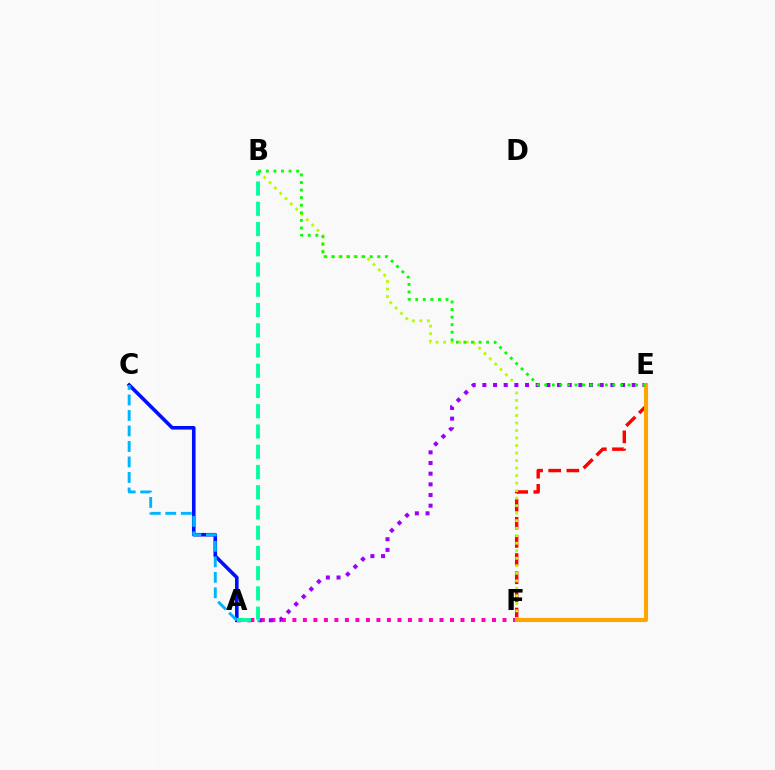{('E', 'F'): [{'color': '#ff0000', 'line_style': 'dashed', 'thickness': 2.47}, {'color': '#ffa500', 'line_style': 'solid', 'thickness': 2.95}], ('A', 'F'): [{'color': '#ff00bd', 'line_style': 'dotted', 'thickness': 2.85}], ('B', 'F'): [{'color': '#b3ff00', 'line_style': 'dotted', 'thickness': 2.04}], ('A', 'C'): [{'color': '#0010ff', 'line_style': 'solid', 'thickness': 2.59}, {'color': '#00b5ff', 'line_style': 'dashed', 'thickness': 2.11}], ('A', 'E'): [{'color': '#9b00ff', 'line_style': 'dotted', 'thickness': 2.9}], ('A', 'B'): [{'color': '#00ff9d', 'line_style': 'dashed', 'thickness': 2.75}], ('B', 'E'): [{'color': '#08ff00', 'line_style': 'dotted', 'thickness': 2.06}]}